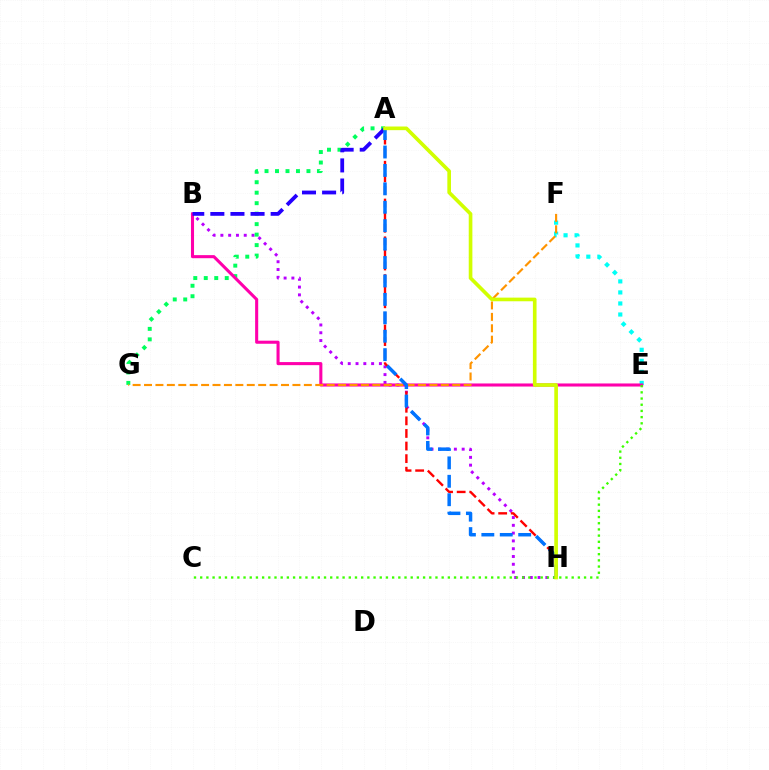{('B', 'H'): [{'color': '#b900ff', 'line_style': 'dotted', 'thickness': 2.12}], ('A', 'H'): [{'color': '#ff0000', 'line_style': 'dashed', 'thickness': 1.71}, {'color': '#0074ff', 'line_style': 'dashed', 'thickness': 2.5}, {'color': '#d1ff00', 'line_style': 'solid', 'thickness': 2.63}], ('A', 'G'): [{'color': '#00ff5c', 'line_style': 'dotted', 'thickness': 2.85}], ('E', 'F'): [{'color': '#00fff6', 'line_style': 'dotted', 'thickness': 3.0}], ('B', 'E'): [{'color': '#ff00ac', 'line_style': 'solid', 'thickness': 2.21}], ('C', 'E'): [{'color': '#3dff00', 'line_style': 'dotted', 'thickness': 1.68}], ('A', 'B'): [{'color': '#2500ff', 'line_style': 'dashed', 'thickness': 2.73}], ('F', 'G'): [{'color': '#ff9400', 'line_style': 'dashed', 'thickness': 1.55}]}